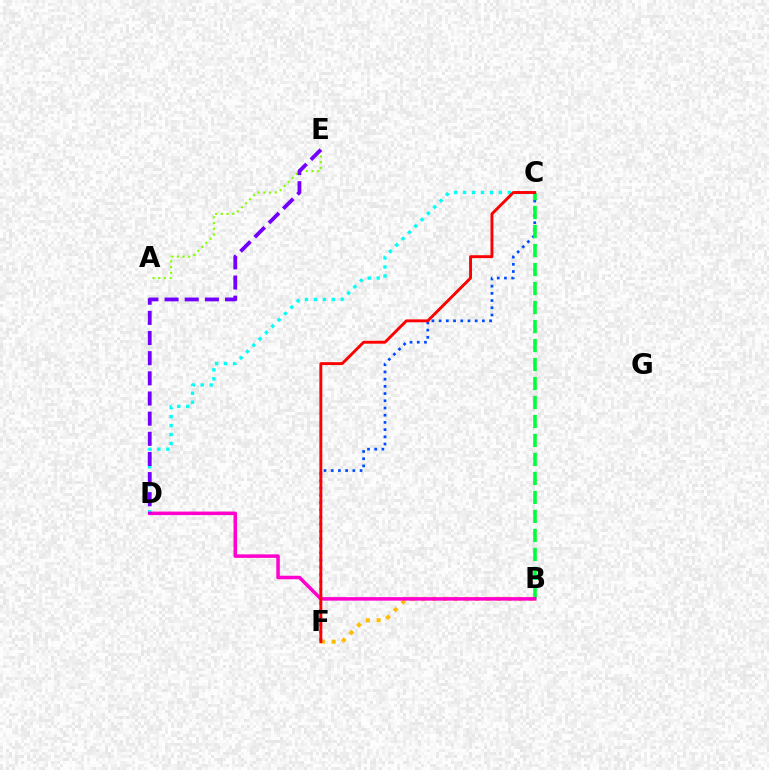{('B', 'F'): [{'color': '#ffbd00', 'line_style': 'dotted', 'thickness': 2.92}], ('C', 'F'): [{'color': '#004bff', 'line_style': 'dotted', 'thickness': 1.96}, {'color': '#ff0000', 'line_style': 'solid', 'thickness': 2.09}], ('B', 'C'): [{'color': '#00ff39', 'line_style': 'dashed', 'thickness': 2.58}], ('A', 'E'): [{'color': '#84ff00', 'line_style': 'dotted', 'thickness': 1.55}], ('C', 'D'): [{'color': '#00fff6', 'line_style': 'dotted', 'thickness': 2.43}], ('B', 'D'): [{'color': '#ff00cf', 'line_style': 'solid', 'thickness': 2.54}], ('D', 'E'): [{'color': '#7200ff', 'line_style': 'dashed', 'thickness': 2.74}]}